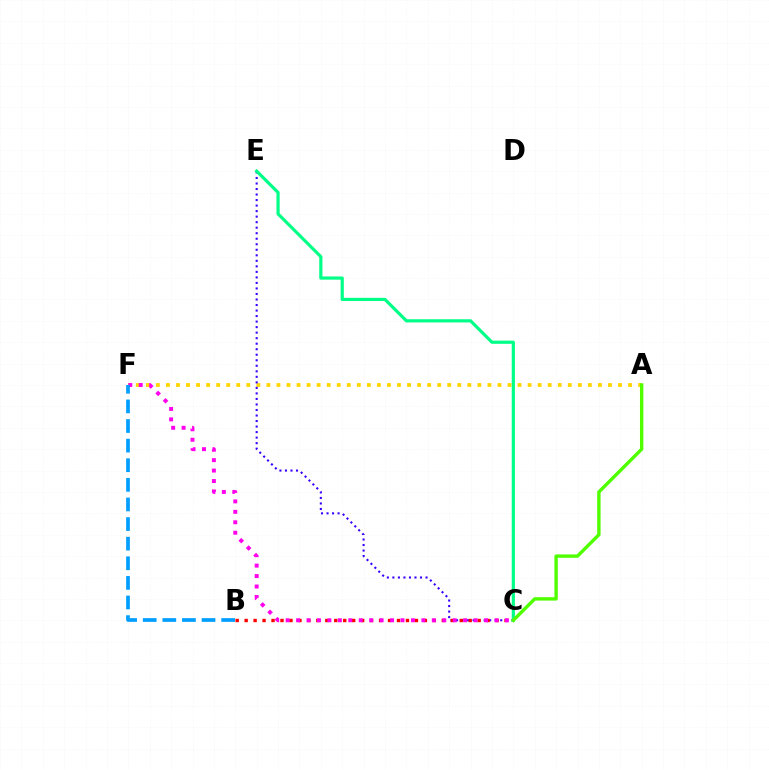{('A', 'F'): [{'color': '#ffd500', 'line_style': 'dotted', 'thickness': 2.73}], ('C', 'E'): [{'color': '#3700ff', 'line_style': 'dotted', 'thickness': 1.5}, {'color': '#00ff86', 'line_style': 'solid', 'thickness': 2.29}], ('B', 'C'): [{'color': '#ff0000', 'line_style': 'dotted', 'thickness': 2.43}], ('C', 'F'): [{'color': '#ff00ed', 'line_style': 'dotted', 'thickness': 2.84}], ('B', 'F'): [{'color': '#009eff', 'line_style': 'dashed', 'thickness': 2.66}], ('A', 'C'): [{'color': '#4fff00', 'line_style': 'solid', 'thickness': 2.44}]}